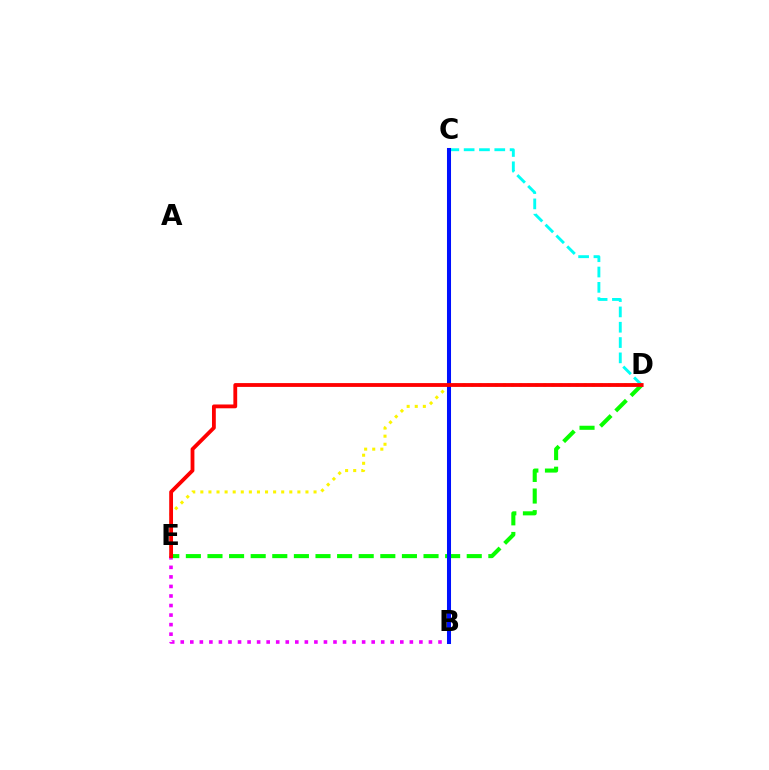{('B', 'E'): [{'color': '#ee00ff', 'line_style': 'dotted', 'thickness': 2.59}], ('D', 'E'): [{'color': '#08ff00', 'line_style': 'dashed', 'thickness': 2.94}, {'color': '#fcf500', 'line_style': 'dotted', 'thickness': 2.2}, {'color': '#ff0000', 'line_style': 'solid', 'thickness': 2.74}], ('C', 'D'): [{'color': '#00fff6', 'line_style': 'dashed', 'thickness': 2.08}], ('B', 'C'): [{'color': '#0010ff', 'line_style': 'solid', 'thickness': 2.91}]}